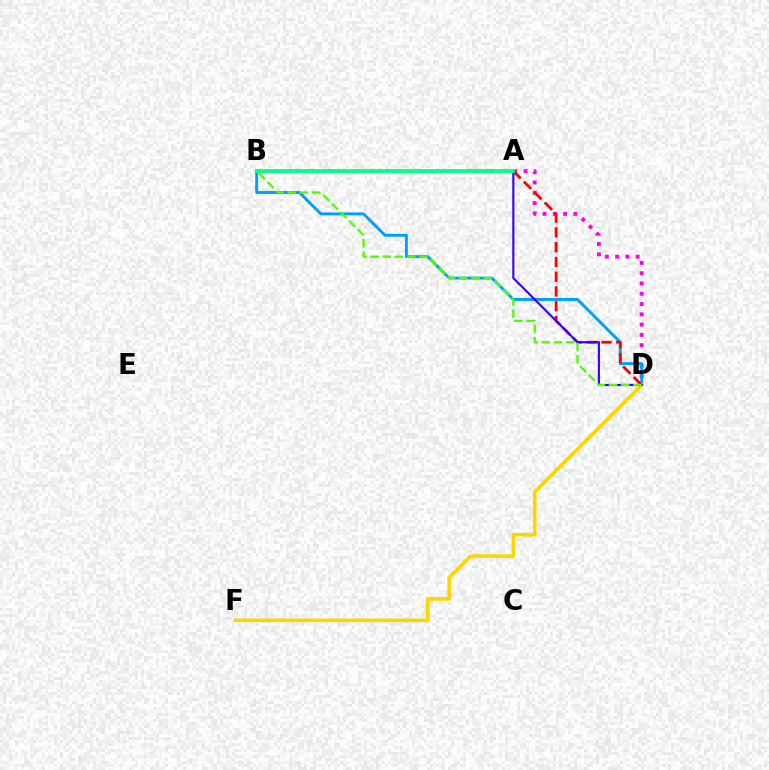{('A', 'D'): [{'color': '#ff00ed', 'line_style': 'dotted', 'thickness': 2.79}, {'color': '#ff0000', 'line_style': 'dashed', 'thickness': 2.01}, {'color': '#3700ff', 'line_style': 'solid', 'thickness': 1.54}], ('B', 'D'): [{'color': '#009eff', 'line_style': 'solid', 'thickness': 2.09}, {'color': '#4fff00', 'line_style': 'dashed', 'thickness': 1.66}], ('D', 'F'): [{'color': '#ffd500', 'line_style': 'solid', 'thickness': 2.59}], ('A', 'B'): [{'color': '#00ff86', 'line_style': 'solid', 'thickness': 2.7}]}